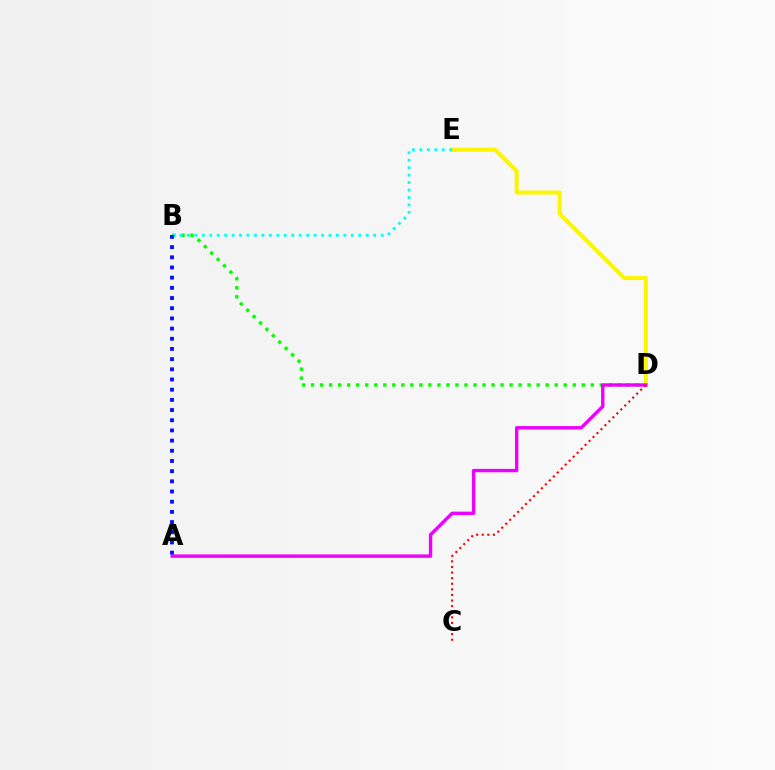{('B', 'D'): [{'color': '#08ff00', 'line_style': 'dotted', 'thickness': 2.45}], ('D', 'E'): [{'color': '#fcf500', 'line_style': 'solid', 'thickness': 2.9}], ('A', 'D'): [{'color': '#ee00ff', 'line_style': 'solid', 'thickness': 2.44}], ('B', 'E'): [{'color': '#00fff6', 'line_style': 'dotted', 'thickness': 2.02}], ('A', 'B'): [{'color': '#0010ff', 'line_style': 'dotted', 'thickness': 2.77}], ('C', 'D'): [{'color': '#ff0000', 'line_style': 'dotted', 'thickness': 1.52}]}